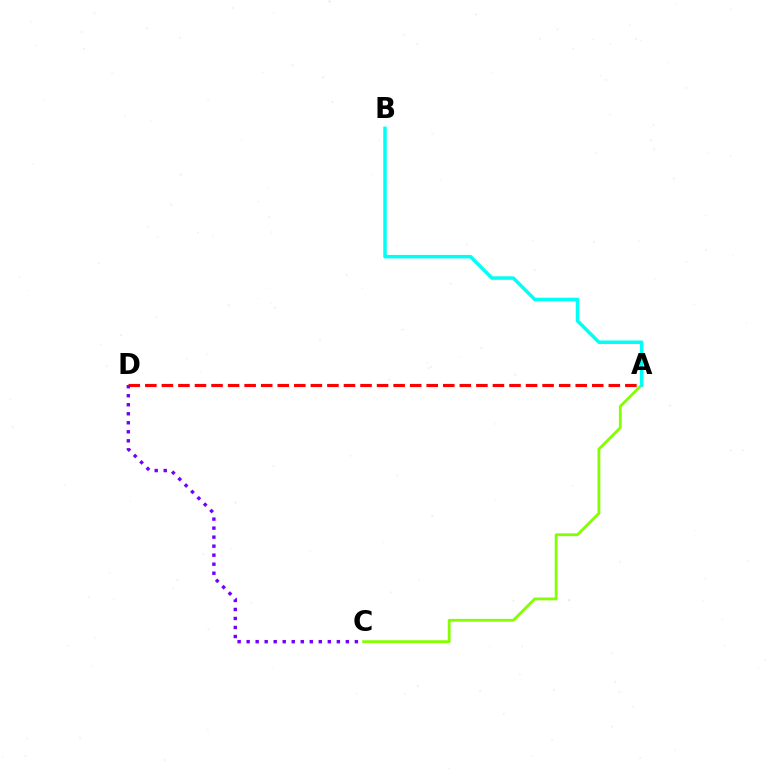{('A', 'D'): [{'color': '#ff0000', 'line_style': 'dashed', 'thickness': 2.25}], ('A', 'C'): [{'color': '#84ff00', 'line_style': 'solid', 'thickness': 2.02}], ('C', 'D'): [{'color': '#7200ff', 'line_style': 'dotted', 'thickness': 2.45}], ('A', 'B'): [{'color': '#00fff6', 'line_style': 'solid', 'thickness': 2.51}]}